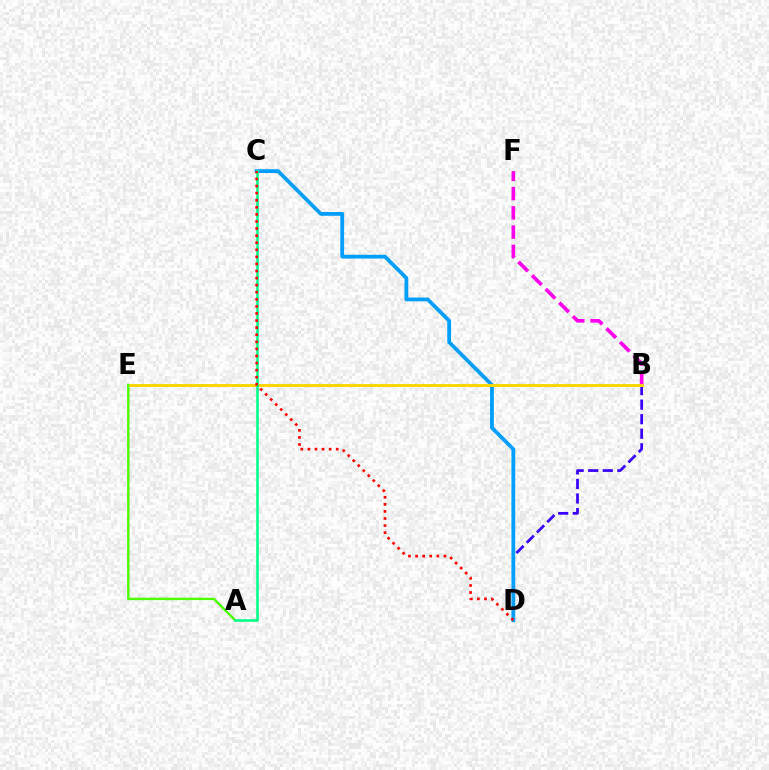{('B', 'F'): [{'color': '#ff00ed', 'line_style': 'dashed', 'thickness': 2.62}], ('B', 'D'): [{'color': '#3700ff', 'line_style': 'dashed', 'thickness': 1.98}], ('C', 'D'): [{'color': '#009eff', 'line_style': 'solid', 'thickness': 2.72}, {'color': '#ff0000', 'line_style': 'dotted', 'thickness': 1.92}], ('B', 'E'): [{'color': '#ffd500', 'line_style': 'solid', 'thickness': 2.09}], ('A', 'E'): [{'color': '#4fff00', 'line_style': 'solid', 'thickness': 1.75}], ('A', 'C'): [{'color': '#00ff86', 'line_style': 'solid', 'thickness': 1.84}]}